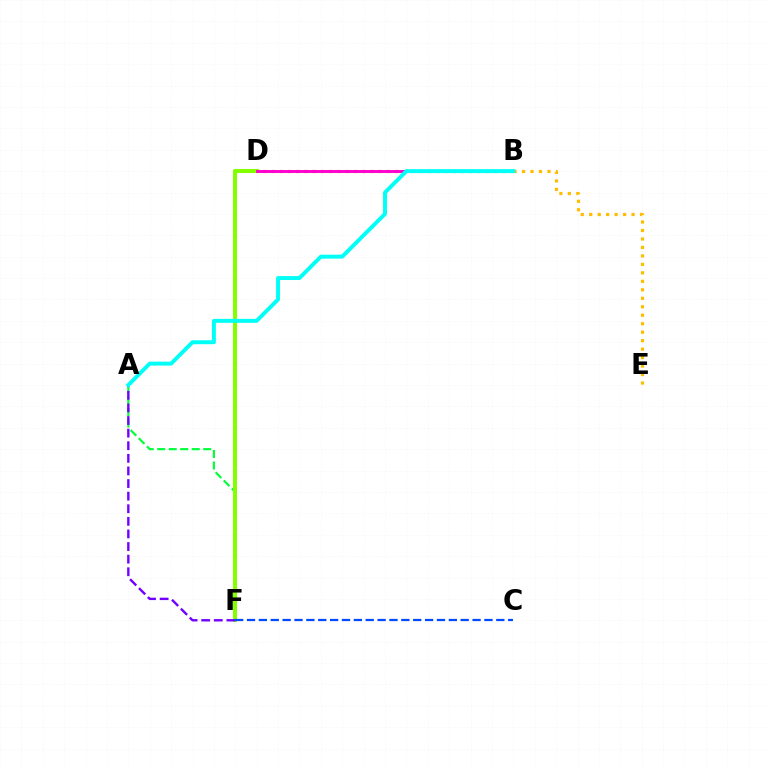{('A', 'F'): [{'color': '#00ff39', 'line_style': 'dashed', 'thickness': 1.56}, {'color': '#7200ff', 'line_style': 'dashed', 'thickness': 1.71}], ('D', 'F'): [{'color': '#84ff00', 'line_style': 'solid', 'thickness': 2.9}], ('B', 'E'): [{'color': '#ffbd00', 'line_style': 'dotted', 'thickness': 2.3}], ('B', 'D'): [{'color': '#ff0000', 'line_style': 'dotted', 'thickness': 2.24}, {'color': '#ff00cf', 'line_style': 'solid', 'thickness': 2.11}], ('C', 'F'): [{'color': '#004bff', 'line_style': 'dashed', 'thickness': 1.61}], ('A', 'B'): [{'color': '#00fff6', 'line_style': 'solid', 'thickness': 2.84}]}